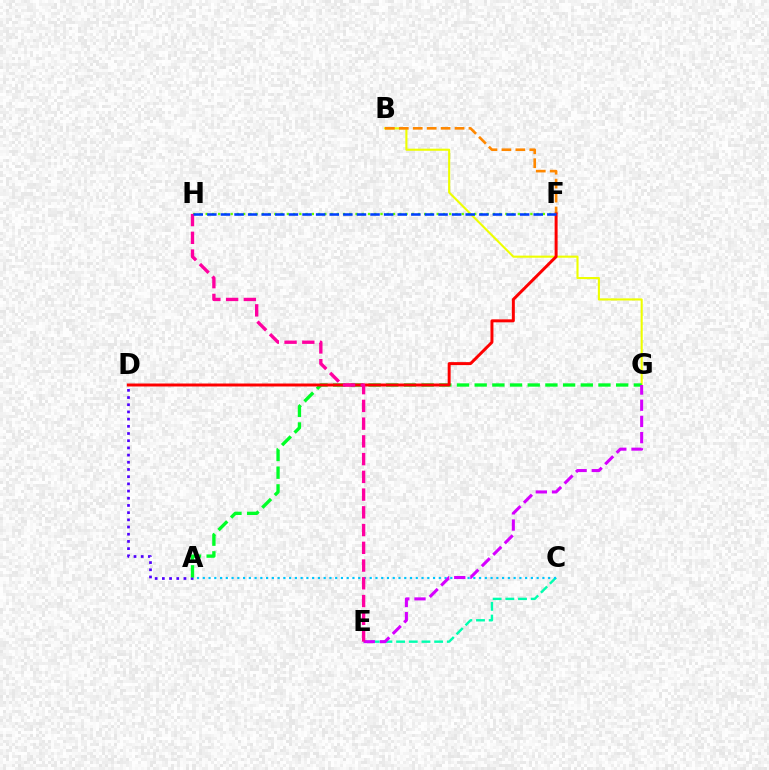{('A', 'D'): [{'color': '#4f00ff', 'line_style': 'dotted', 'thickness': 1.95}], ('C', 'E'): [{'color': '#00ffaf', 'line_style': 'dashed', 'thickness': 1.72}], ('A', 'C'): [{'color': '#00c7ff', 'line_style': 'dotted', 'thickness': 1.56}], ('B', 'G'): [{'color': '#eeff00', 'line_style': 'solid', 'thickness': 1.52}], ('B', 'F'): [{'color': '#ff8800', 'line_style': 'dashed', 'thickness': 1.89}], ('A', 'G'): [{'color': '#00ff27', 'line_style': 'dashed', 'thickness': 2.4}], ('D', 'F'): [{'color': '#ff0000', 'line_style': 'solid', 'thickness': 2.14}], ('F', 'H'): [{'color': '#66ff00', 'line_style': 'dotted', 'thickness': 1.7}, {'color': '#003fff', 'line_style': 'dashed', 'thickness': 1.85}], ('E', 'G'): [{'color': '#d600ff', 'line_style': 'dashed', 'thickness': 2.2}], ('E', 'H'): [{'color': '#ff00a0', 'line_style': 'dashed', 'thickness': 2.41}]}